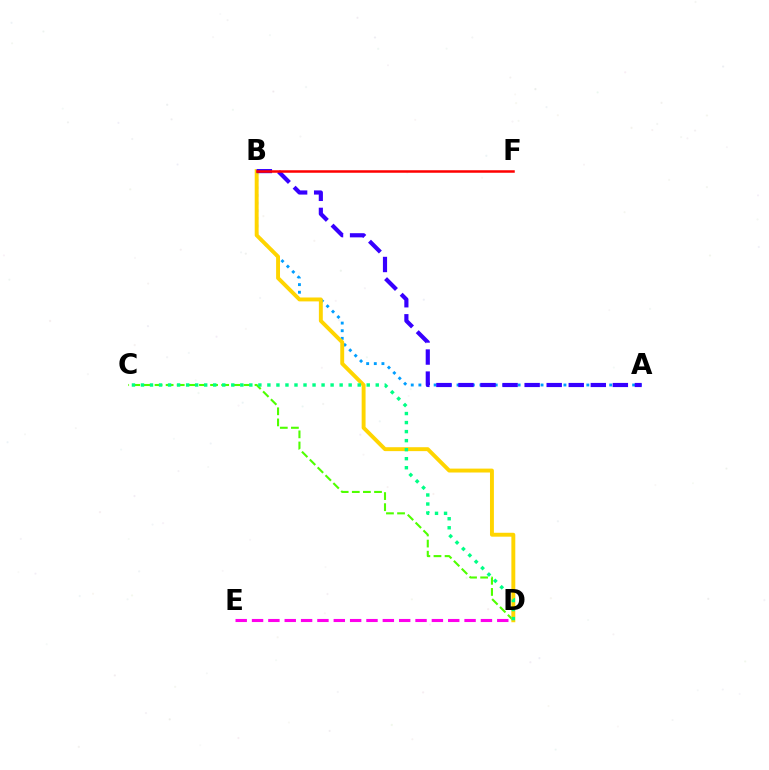{('C', 'D'): [{'color': '#4fff00', 'line_style': 'dashed', 'thickness': 1.51}, {'color': '#00ff86', 'line_style': 'dotted', 'thickness': 2.45}], ('D', 'E'): [{'color': '#ff00ed', 'line_style': 'dashed', 'thickness': 2.22}], ('A', 'B'): [{'color': '#009eff', 'line_style': 'dotted', 'thickness': 2.07}, {'color': '#3700ff', 'line_style': 'dashed', 'thickness': 3.0}], ('B', 'D'): [{'color': '#ffd500', 'line_style': 'solid', 'thickness': 2.81}], ('B', 'F'): [{'color': '#ff0000', 'line_style': 'solid', 'thickness': 1.81}]}